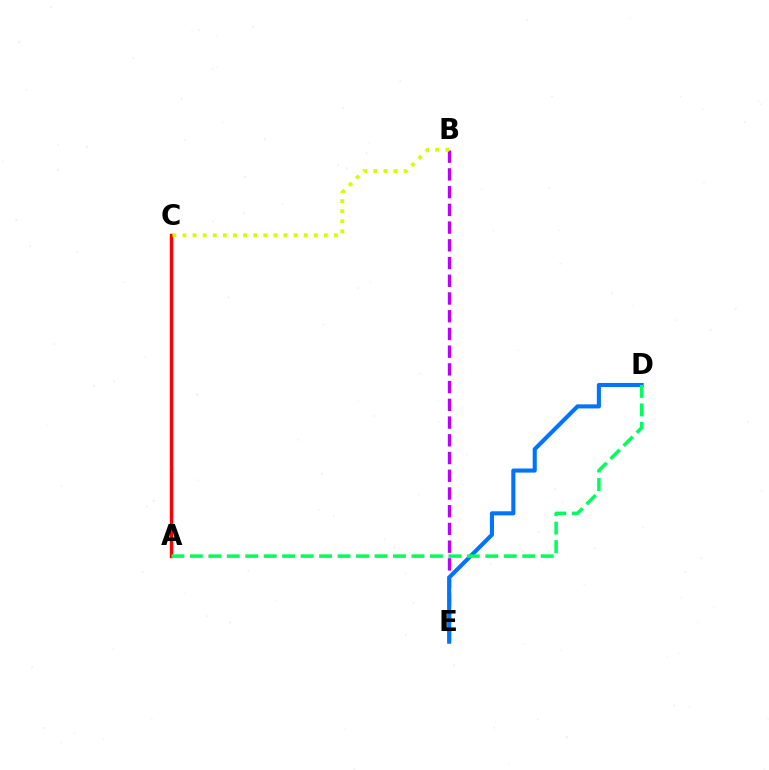{('A', 'C'): [{'color': '#ff0000', 'line_style': 'solid', 'thickness': 2.46}], ('B', 'E'): [{'color': '#b900ff', 'line_style': 'dashed', 'thickness': 2.41}], ('D', 'E'): [{'color': '#0074ff', 'line_style': 'solid', 'thickness': 2.95}], ('A', 'D'): [{'color': '#00ff5c', 'line_style': 'dashed', 'thickness': 2.51}], ('B', 'C'): [{'color': '#d1ff00', 'line_style': 'dotted', 'thickness': 2.75}]}